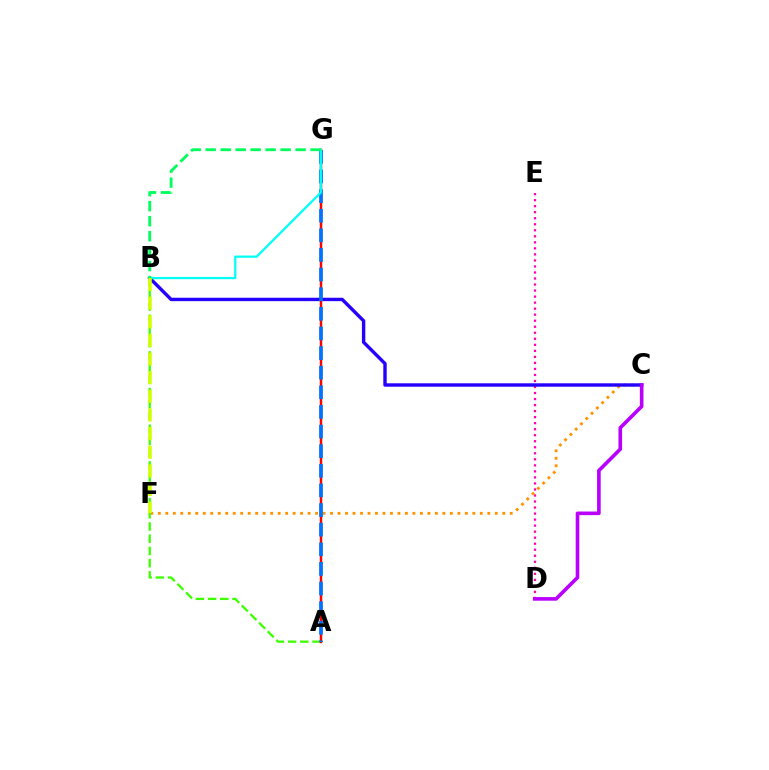{('D', 'E'): [{'color': '#ff00ac', 'line_style': 'dotted', 'thickness': 1.64}], ('C', 'F'): [{'color': '#ff9400', 'line_style': 'dotted', 'thickness': 2.03}], ('A', 'B'): [{'color': '#3dff00', 'line_style': 'dashed', 'thickness': 1.66}], ('A', 'G'): [{'color': '#ff0000', 'line_style': 'solid', 'thickness': 1.77}, {'color': '#0074ff', 'line_style': 'dashed', 'thickness': 2.67}], ('B', 'C'): [{'color': '#2500ff', 'line_style': 'solid', 'thickness': 2.45}], ('B', 'G'): [{'color': '#00fff6', 'line_style': 'solid', 'thickness': 1.63}, {'color': '#00ff5c', 'line_style': 'dashed', 'thickness': 2.04}], ('C', 'D'): [{'color': '#b900ff', 'line_style': 'solid', 'thickness': 2.61}], ('B', 'F'): [{'color': '#d1ff00', 'line_style': 'dashed', 'thickness': 2.53}]}